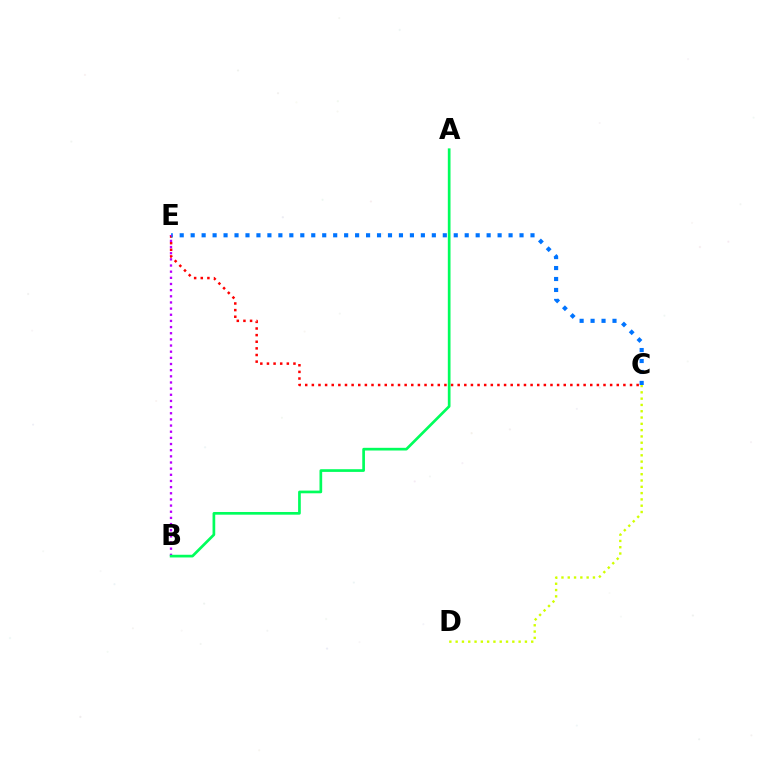{('C', 'E'): [{'color': '#ff0000', 'line_style': 'dotted', 'thickness': 1.8}, {'color': '#0074ff', 'line_style': 'dotted', 'thickness': 2.98}], ('B', 'E'): [{'color': '#b900ff', 'line_style': 'dotted', 'thickness': 1.67}], ('C', 'D'): [{'color': '#d1ff00', 'line_style': 'dotted', 'thickness': 1.71}], ('A', 'B'): [{'color': '#00ff5c', 'line_style': 'solid', 'thickness': 1.94}]}